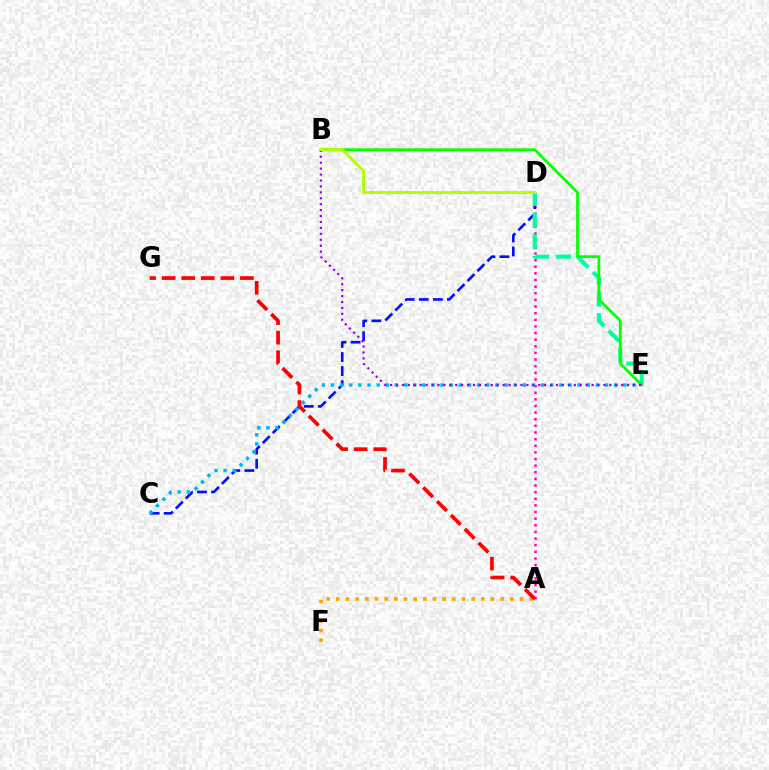{('A', 'D'): [{'color': '#ff00bd', 'line_style': 'dotted', 'thickness': 1.8}], ('C', 'D'): [{'color': '#0010ff', 'line_style': 'dashed', 'thickness': 1.91}], ('C', 'E'): [{'color': '#00b5ff', 'line_style': 'dotted', 'thickness': 2.48}], ('D', 'E'): [{'color': '#00ff9d', 'line_style': 'dashed', 'thickness': 2.95}], ('A', 'F'): [{'color': '#ffa500', 'line_style': 'dotted', 'thickness': 2.63}], ('B', 'E'): [{'color': '#08ff00', 'line_style': 'solid', 'thickness': 1.98}, {'color': '#9b00ff', 'line_style': 'dotted', 'thickness': 1.61}], ('B', 'D'): [{'color': '#b3ff00', 'line_style': 'solid', 'thickness': 2.08}], ('A', 'G'): [{'color': '#ff0000', 'line_style': 'dashed', 'thickness': 2.66}]}